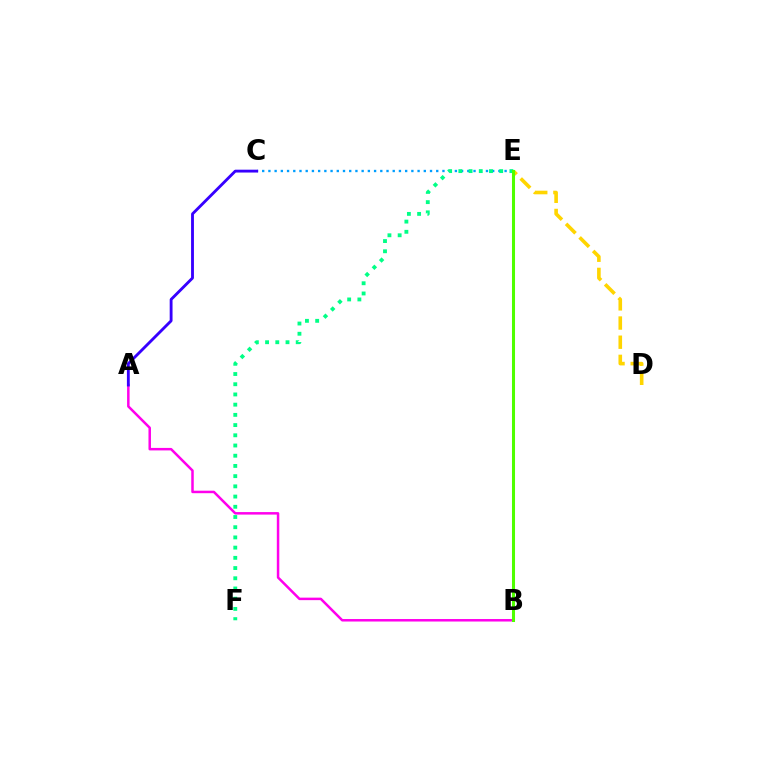{('B', 'E'): [{'color': '#ff0000', 'line_style': 'dashed', 'thickness': 1.84}, {'color': '#4fff00', 'line_style': 'solid', 'thickness': 2.19}], ('D', 'E'): [{'color': '#ffd500', 'line_style': 'dashed', 'thickness': 2.6}], ('A', 'B'): [{'color': '#ff00ed', 'line_style': 'solid', 'thickness': 1.8}], ('C', 'E'): [{'color': '#009eff', 'line_style': 'dotted', 'thickness': 1.69}], ('E', 'F'): [{'color': '#00ff86', 'line_style': 'dotted', 'thickness': 2.77}], ('A', 'C'): [{'color': '#3700ff', 'line_style': 'solid', 'thickness': 2.05}]}